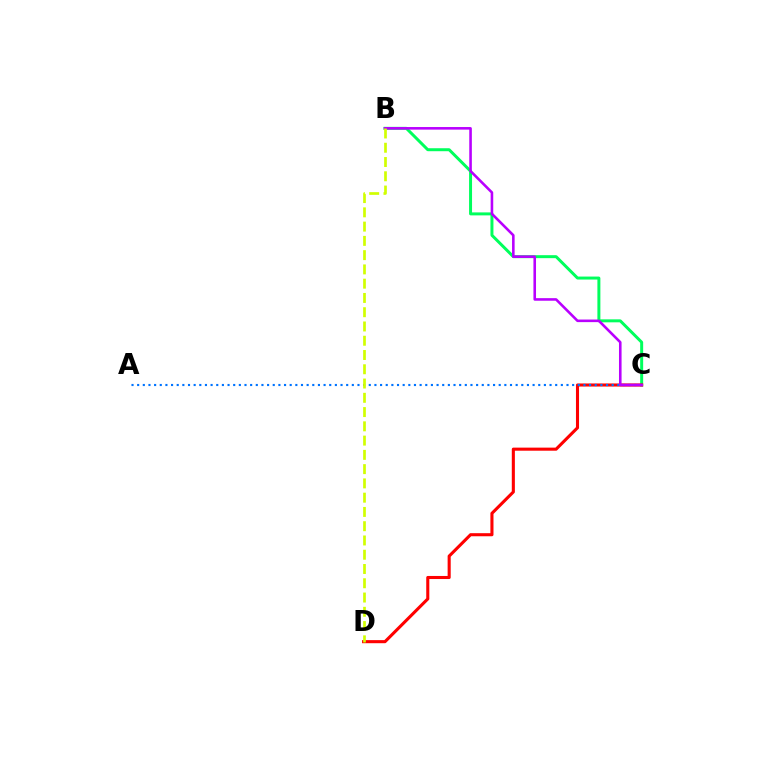{('B', 'C'): [{'color': '#00ff5c', 'line_style': 'solid', 'thickness': 2.15}, {'color': '#b900ff', 'line_style': 'solid', 'thickness': 1.86}], ('C', 'D'): [{'color': '#ff0000', 'line_style': 'solid', 'thickness': 2.22}], ('A', 'C'): [{'color': '#0074ff', 'line_style': 'dotted', 'thickness': 1.53}], ('B', 'D'): [{'color': '#d1ff00', 'line_style': 'dashed', 'thickness': 1.94}]}